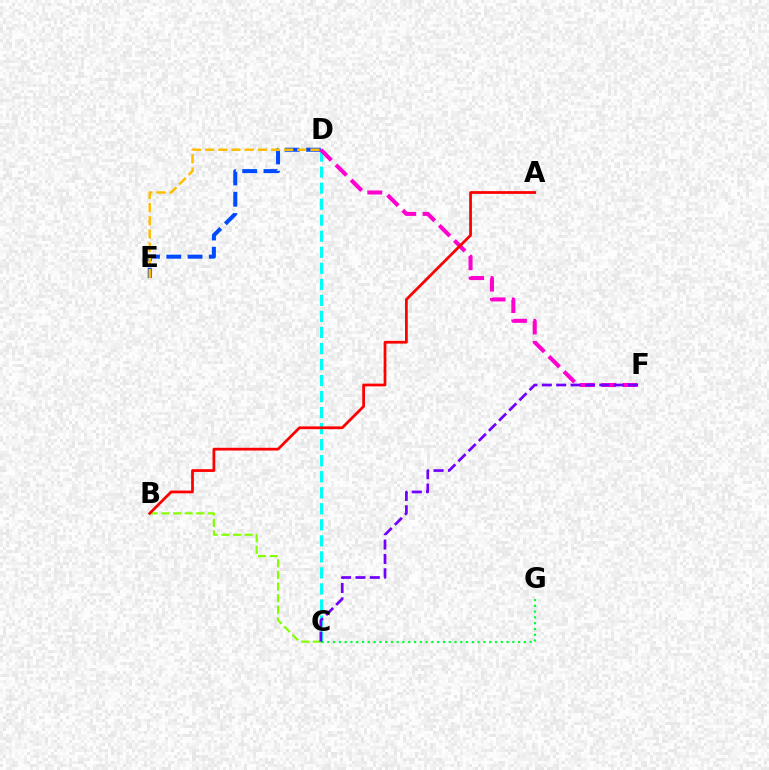{('D', 'E'): [{'color': '#004bff', 'line_style': 'dashed', 'thickness': 2.89}, {'color': '#ffbd00', 'line_style': 'dashed', 'thickness': 1.79}], ('C', 'D'): [{'color': '#00fff6', 'line_style': 'dashed', 'thickness': 2.18}], ('D', 'F'): [{'color': '#ff00cf', 'line_style': 'dashed', 'thickness': 2.91}], ('B', 'C'): [{'color': '#84ff00', 'line_style': 'dashed', 'thickness': 1.58}], ('C', 'G'): [{'color': '#00ff39', 'line_style': 'dotted', 'thickness': 1.57}], ('C', 'F'): [{'color': '#7200ff', 'line_style': 'dashed', 'thickness': 1.95}], ('A', 'B'): [{'color': '#ff0000', 'line_style': 'solid', 'thickness': 1.98}]}